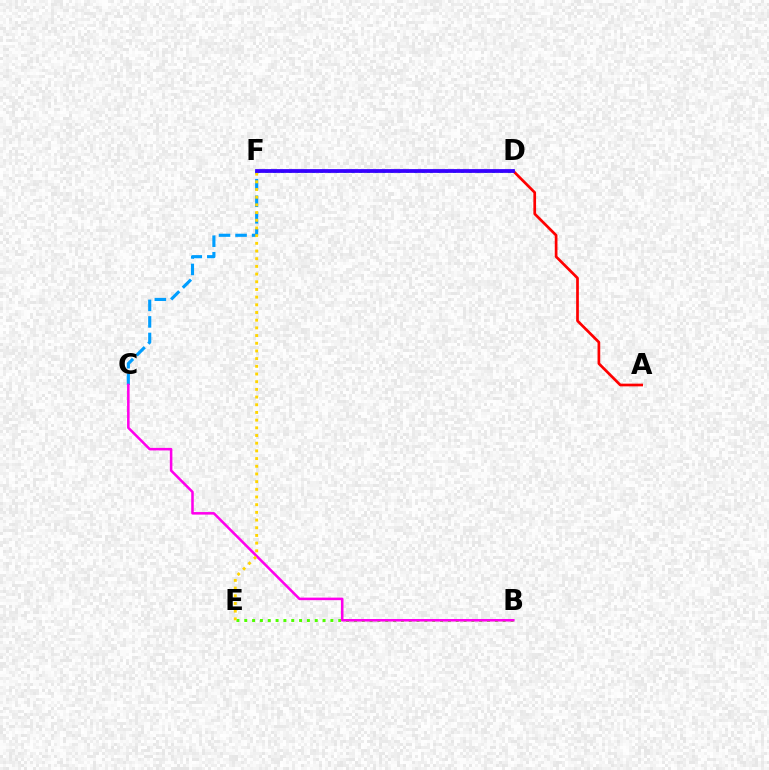{('C', 'F'): [{'color': '#009eff', 'line_style': 'dashed', 'thickness': 2.25}], ('B', 'E'): [{'color': '#4fff00', 'line_style': 'dotted', 'thickness': 2.13}], ('A', 'D'): [{'color': '#ff0000', 'line_style': 'solid', 'thickness': 1.95}], ('B', 'C'): [{'color': '#ff00ed', 'line_style': 'solid', 'thickness': 1.83}], ('E', 'F'): [{'color': '#ffd500', 'line_style': 'dotted', 'thickness': 2.09}], ('D', 'F'): [{'color': '#00ff86', 'line_style': 'dotted', 'thickness': 2.13}, {'color': '#3700ff', 'line_style': 'solid', 'thickness': 2.71}]}